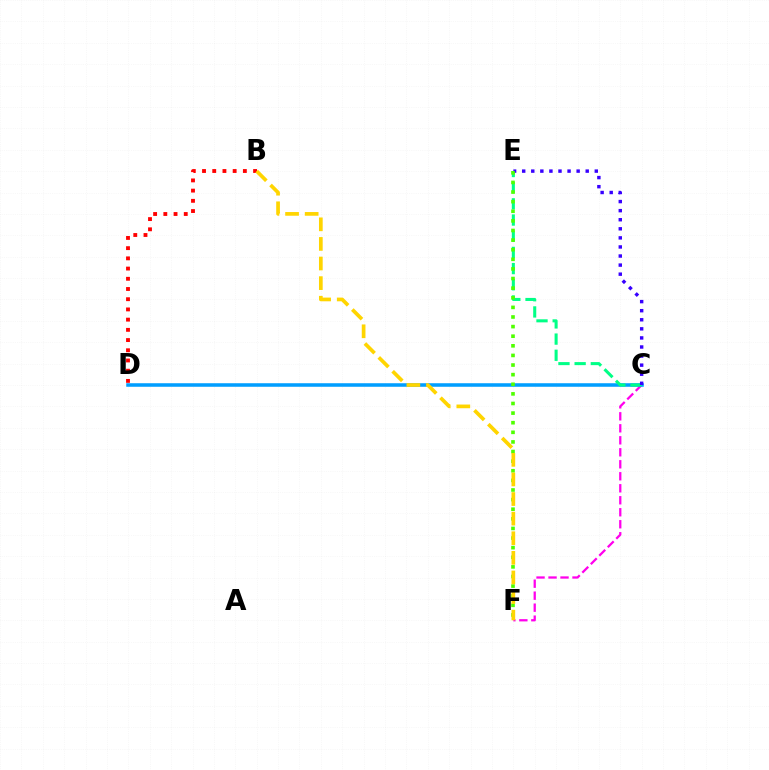{('C', 'F'): [{'color': '#ff00ed', 'line_style': 'dashed', 'thickness': 1.63}], ('C', 'D'): [{'color': '#009eff', 'line_style': 'solid', 'thickness': 2.55}], ('C', 'E'): [{'color': '#00ff86', 'line_style': 'dashed', 'thickness': 2.2}, {'color': '#3700ff', 'line_style': 'dotted', 'thickness': 2.47}], ('B', 'D'): [{'color': '#ff0000', 'line_style': 'dotted', 'thickness': 2.77}], ('E', 'F'): [{'color': '#4fff00', 'line_style': 'dotted', 'thickness': 2.61}], ('B', 'F'): [{'color': '#ffd500', 'line_style': 'dashed', 'thickness': 2.66}]}